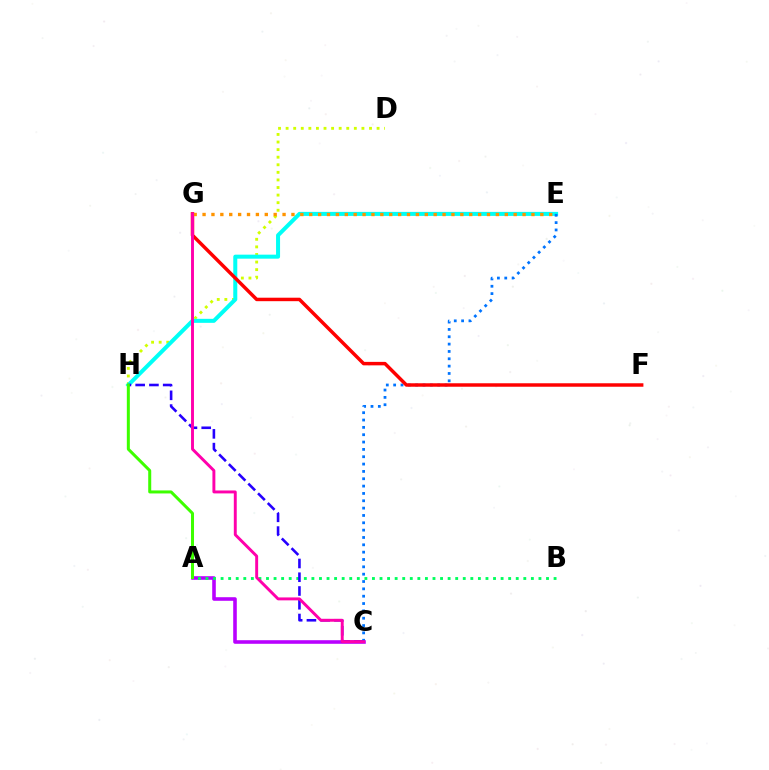{('D', 'H'): [{'color': '#d1ff00', 'line_style': 'dotted', 'thickness': 2.06}], ('A', 'C'): [{'color': '#b900ff', 'line_style': 'solid', 'thickness': 2.58}], ('A', 'B'): [{'color': '#00ff5c', 'line_style': 'dotted', 'thickness': 2.06}], ('E', 'H'): [{'color': '#00fff6', 'line_style': 'solid', 'thickness': 2.89}], ('C', 'E'): [{'color': '#0074ff', 'line_style': 'dotted', 'thickness': 1.99}], ('F', 'G'): [{'color': '#ff0000', 'line_style': 'solid', 'thickness': 2.5}], ('E', 'G'): [{'color': '#ff9400', 'line_style': 'dotted', 'thickness': 2.42}], ('C', 'H'): [{'color': '#2500ff', 'line_style': 'dashed', 'thickness': 1.87}], ('C', 'G'): [{'color': '#ff00ac', 'line_style': 'solid', 'thickness': 2.11}], ('A', 'H'): [{'color': '#3dff00', 'line_style': 'solid', 'thickness': 2.17}]}